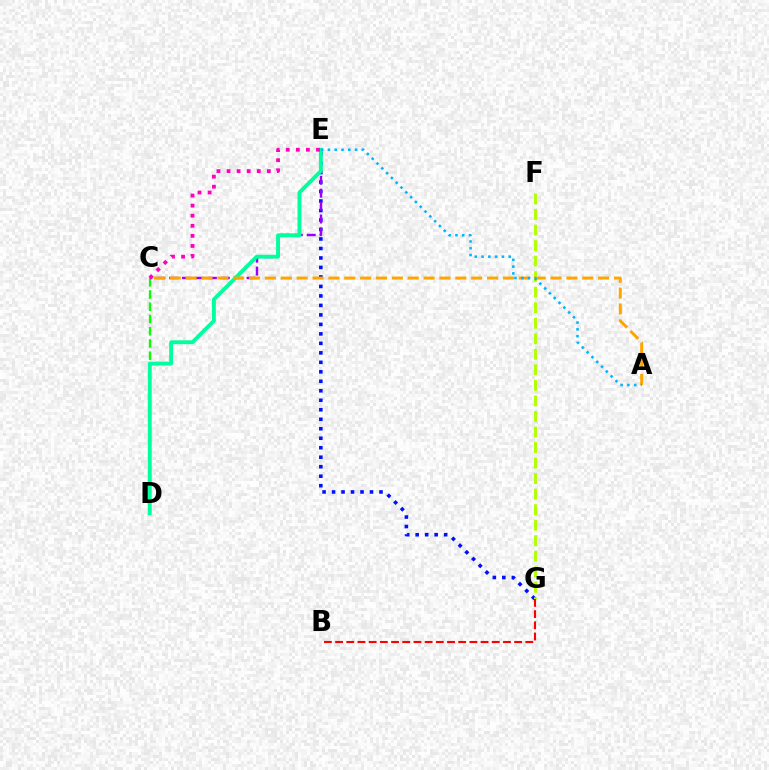{('C', 'D'): [{'color': '#08ff00', 'line_style': 'dashed', 'thickness': 1.66}], ('E', 'G'): [{'color': '#0010ff', 'line_style': 'dotted', 'thickness': 2.58}], ('F', 'G'): [{'color': '#b3ff00', 'line_style': 'dashed', 'thickness': 2.11}], ('C', 'E'): [{'color': '#9b00ff', 'line_style': 'dashed', 'thickness': 1.75}, {'color': '#ff00bd', 'line_style': 'dotted', 'thickness': 2.74}], ('D', 'E'): [{'color': '#00ff9d', 'line_style': 'solid', 'thickness': 2.78}], ('B', 'G'): [{'color': '#ff0000', 'line_style': 'dashed', 'thickness': 1.52}], ('A', 'C'): [{'color': '#ffa500', 'line_style': 'dashed', 'thickness': 2.16}], ('A', 'E'): [{'color': '#00b5ff', 'line_style': 'dotted', 'thickness': 1.84}]}